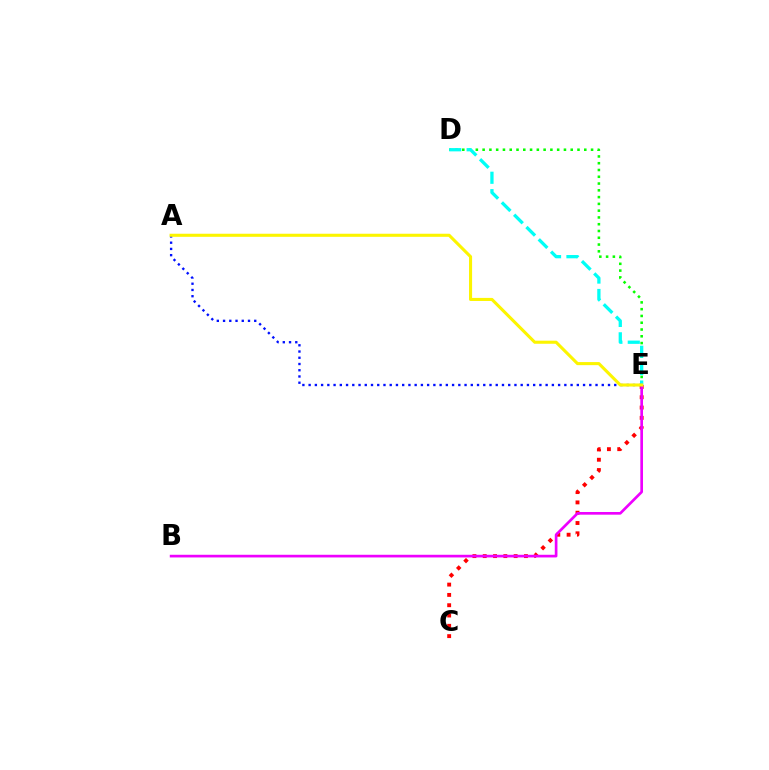{('C', 'E'): [{'color': '#ff0000', 'line_style': 'dotted', 'thickness': 2.8}], ('B', 'E'): [{'color': '#ee00ff', 'line_style': 'solid', 'thickness': 1.93}], ('D', 'E'): [{'color': '#08ff00', 'line_style': 'dotted', 'thickness': 1.84}, {'color': '#00fff6', 'line_style': 'dashed', 'thickness': 2.36}], ('A', 'E'): [{'color': '#0010ff', 'line_style': 'dotted', 'thickness': 1.69}, {'color': '#fcf500', 'line_style': 'solid', 'thickness': 2.21}]}